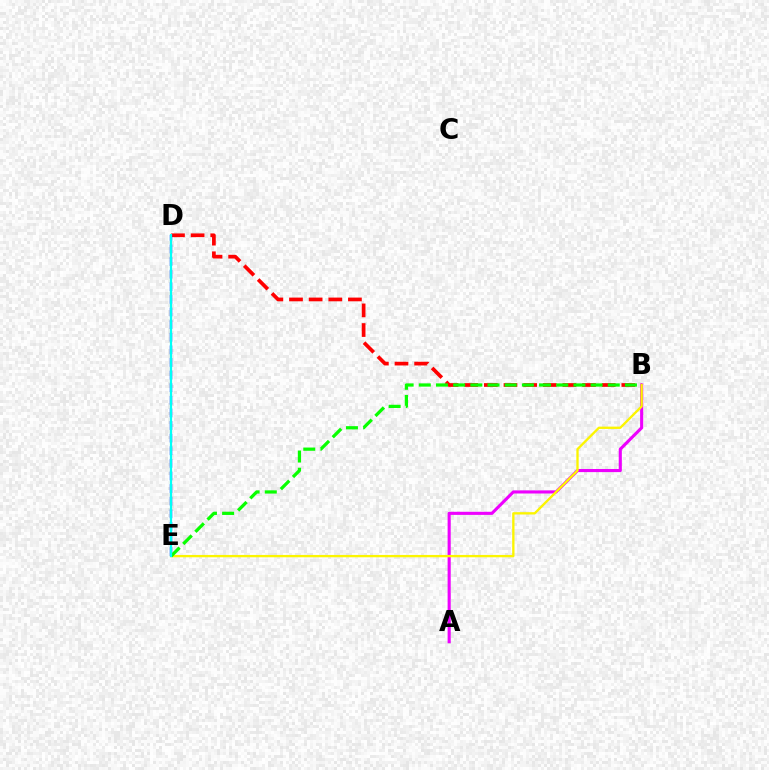{('B', 'D'): [{'color': '#ff0000', 'line_style': 'dashed', 'thickness': 2.67}], ('D', 'E'): [{'color': '#0010ff', 'line_style': 'dashed', 'thickness': 1.71}, {'color': '#00fff6', 'line_style': 'solid', 'thickness': 1.58}], ('A', 'B'): [{'color': '#ee00ff', 'line_style': 'solid', 'thickness': 2.24}], ('B', 'E'): [{'color': '#fcf500', 'line_style': 'solid', 'thickness': 1.68}, {'color': '#08ff00', 'line_style': 'dashed', 'thickness': 2.33}]}